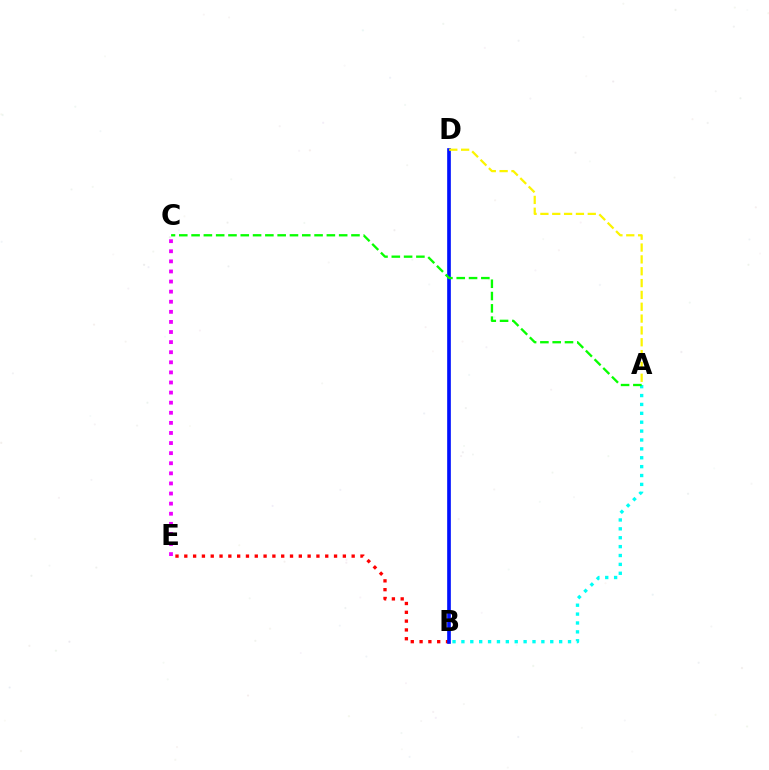{('B', 'E'): [{'color': '#ff0000', 'line_style': 'dotted', 'thickness': 2.39}], ('B', 'D'): [{'color': '#0010ff', 'line_style': 'solid', 'thickness': 2.64}], ('A', 'B'): [{'color': '#00fff6', 'line_style': 'dotted', 'thickness': 2.41}], ('C', 'E'): [{'color': '#ee00ff', 'line_style': 'dotted', 'thickness': 2.74}], ('A', 'C'): [{'color': '#08ff00', 'line_style': 'dashed', 'thickness': 1.67}], ('A', 'D'): [{'color': '#fcf500', 'line_style': 'dashed', 'thickness': 1.61}]}